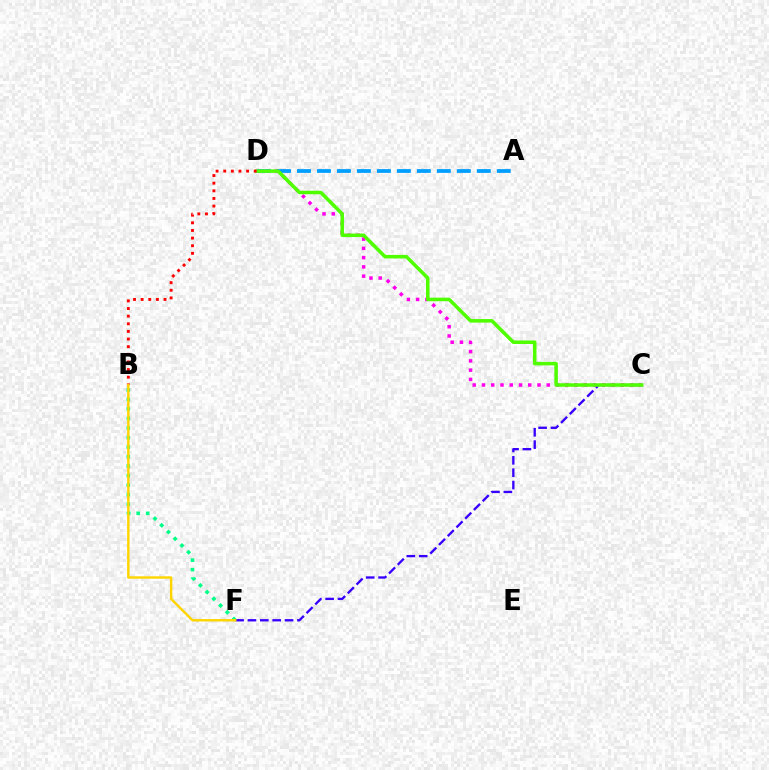{('B', 'F'): [{'color': '#00ff86', 'line_style': 'dotted', 'thickness': 2.58}, {'color': '#ffd500', 'line_style': 'solid', 'thickness': 1.74}], ('C', 'F'): [{'color': '#3700ff', 'line_style': 'dashed', 'thickness': 1.68}], ('C', 'D'): [{'color': '#ff00ed', 'line_style': 'dotted', 'thickness': 2.52}, {'color': '#4fff00', 'line_style': 'solid', 'thickness': 2.55}], ('A', 'D'): [{'color': '#009eff', 'line_style': 'dashed', 'thickness': 2.71}], ('B', 'D'): [{'color': '#ff0000', 'line_style': 'dotted', 'thickness': 2.07}]}